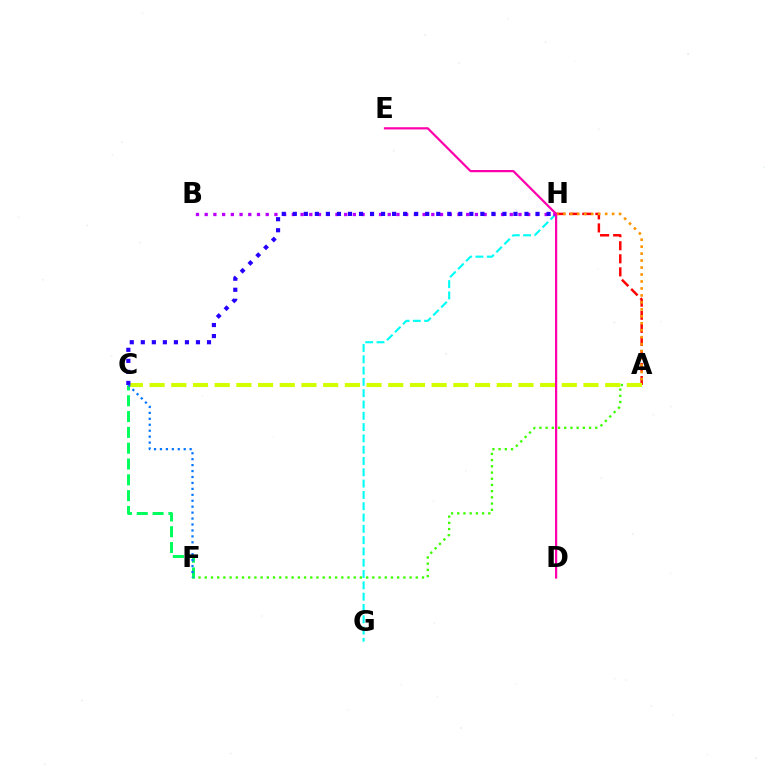{('G', 'H'): [{'color': '#00fff6', 'line_style': 'dashed', 'thickness': 1.54}], ('A', 'H'): [{'color': '#ff0000', 'line_style': 'dashed', 'thickness': 1.77}, {'color': '#ff9400', 'line_style': 'dotted', 'thickness': 1.89}], ('A', 'F'): [{'color': '#3dff00', 'line_style': 'dotted', 'thickness': 1.69}], ('B', 'H'): [{'color': '#b900ff', 'line_style': 'dotted', 'thickness': 2.37}], ('C', 'F'): [{'color': '#00ff5c', 'line_style': 'dashed', 'thickness': 2.15}, {'color': '#0074ff', 'line_style': 'dotted', 'thickness': 1.61}], ('A', 'C'): [{'color': '#d1ff00', 'line_style': 'dashed', 'thickness': 2.95}], ('D', 'E'): [{'color': '#ff00ac', 'line_style': 'solid', 'thickness': 1.6}], ('C', 'H'): [{'color': '#2500ff', 'line_style': 'dotted', 'thickness': 3.0}]}